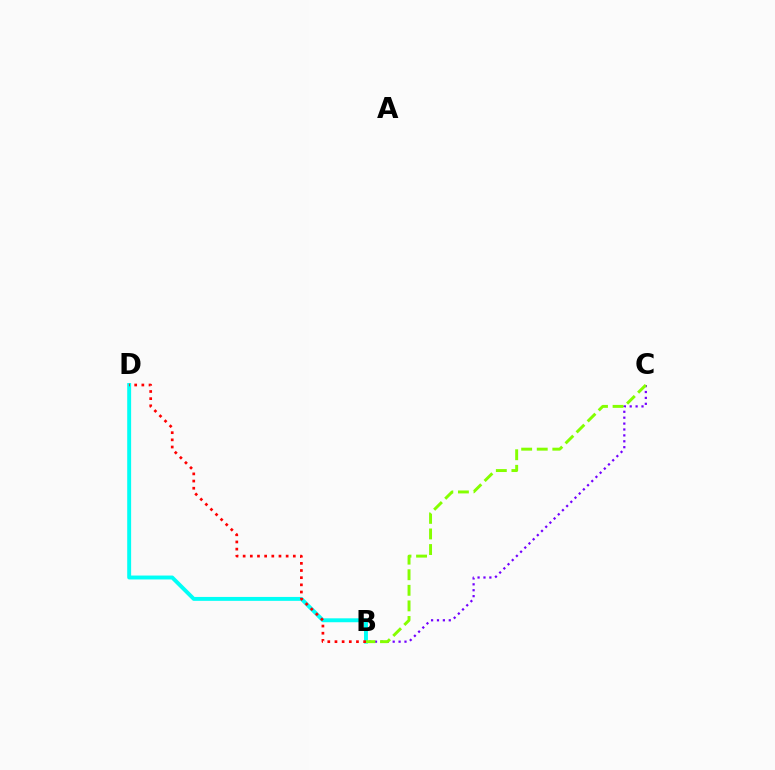{('B', 'D'): [{'color': '#00fff6', 'line_style': 'solid', 'thickness': 2.82}, {'color': '#ff0000', 'line_style': 'dotted', 'thickness': 1.95}], ('B', 'C'): [{'color': '#7200ff', 'line_style': 'dotted', 'thickness': 1.6}, {'color': '#84ff00', 'line_style': 'dashed', 'thickness': 2.12}]}